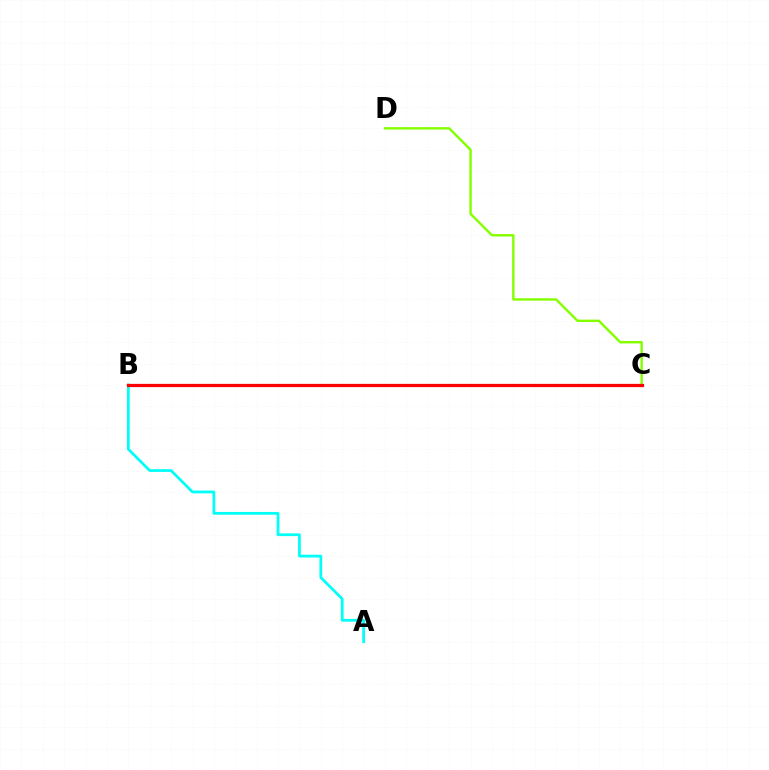{('A', 'B'): [{'color': '#00fff6', 'line_style': 'solid', 'thickness': 1.99}], ('B', 'C'): [{'color': '#7200ff', 'line_style': 'dashed', 'thickness': 1.97}, {'color': '#ff0000', 'line_style': 'solid', 'thickness': 2.34}], ('C', 'D'): [{'color': '#84ff00', 'line_style': 'solid', 'thickness': 1.74}]}